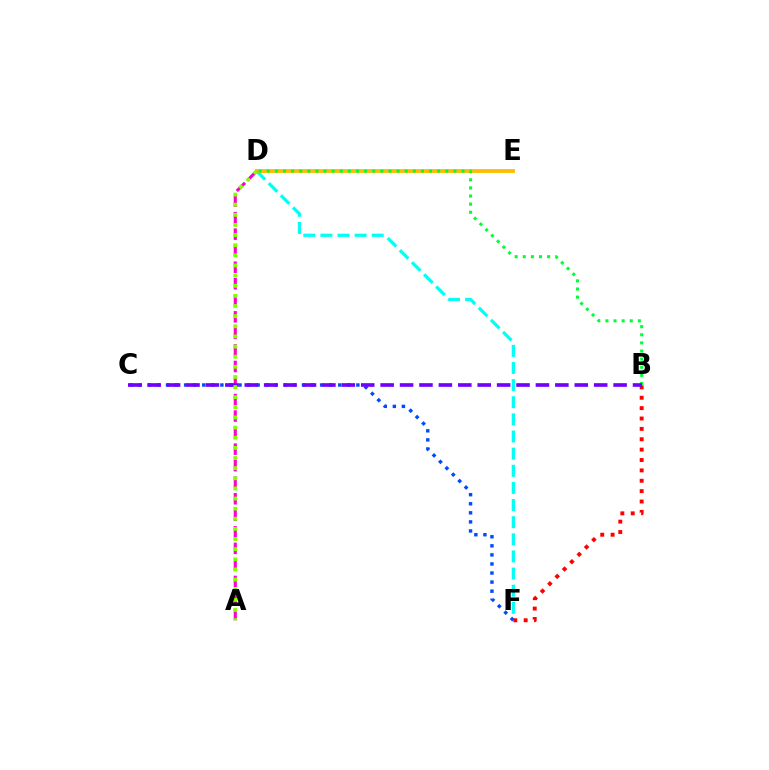{('D', 'F'): [{'color': '#00fff6', 'line_style': 'dashed', 'thickness': 2.33}], ('D', 'E'): [{'color': '#ffbd00', 'line_style': 'solid', 'thickness': 2.78}], ('B', 'D'): [{'color': '#00ff39', 'line_style': 'dotted', 'thickness': 2.21}], ('B', 'F'): [{'color': '#ff0000', 'line_style': 'dotted', 'thickness': 2.82}], ('C', 'F'): [{'color': '#004bff', 'line_style': 'dotted', 'thickness': 2.46}], ('A', 'D'): [{'color': '#ff00cf', 'line_style': 'dashed', 'thickness': 2.25}, {'color': '#84ff00', 'line_style': 'dotted', 'thickness': 2.75}], ('B', 'C'): [{'color': '#7200ff', 'line_style': 'dashed', 'thickness': 2.64}]}